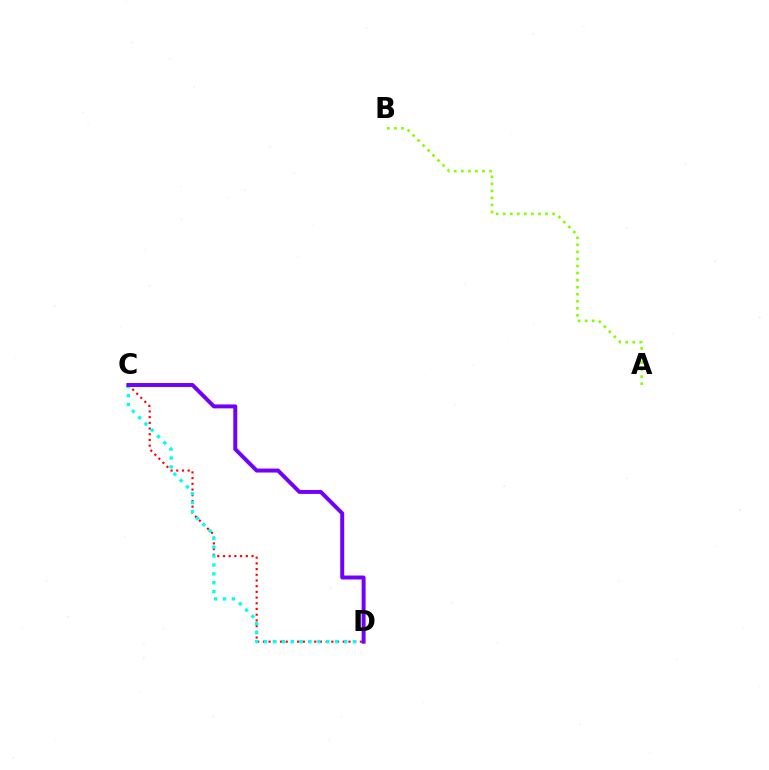{('A', 'B'): [{'color': '#84ff00', 'line_style': 'dotted', 'thickness': 1.92}], ('C', 'D'): [{'color': '#ff0000', 'line_style': 'dotted', 'thickness': 1.55}, {'color': '#00fff6', 'line_style': 'dotted', 'thickness': 2.42}, {'color': '#7200ff', 'line_style': 'solid', 'thickness': 2.84}]}